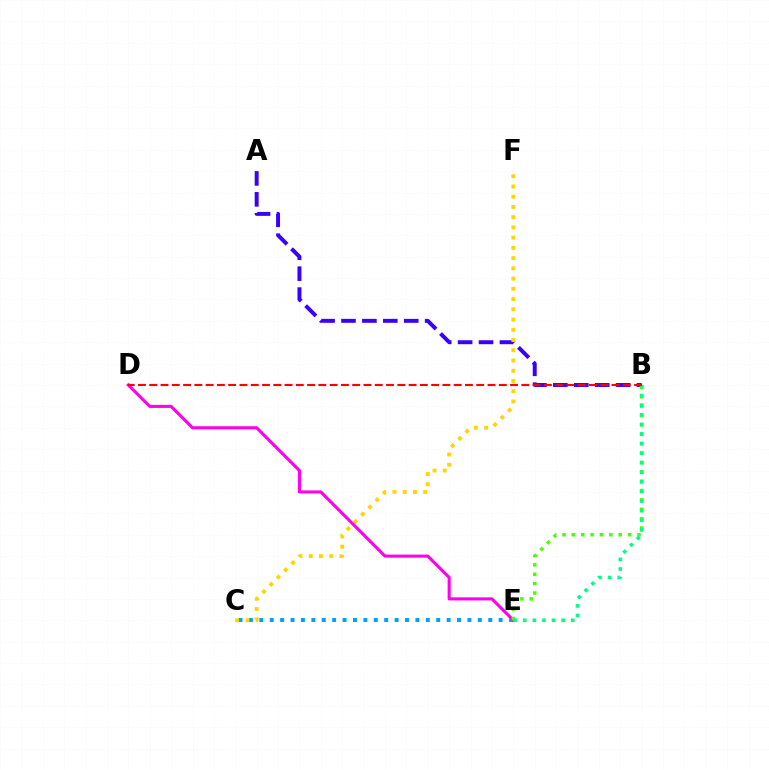{('A', 'B'): [{'color': '#3700ff', 'line_style': 'dashed', 'thickness': 2.84}], ('C', 'E'): [{'color': '#009eff', 'line_style': 'dotted', 'thickness': 2.83}], ('C', 'F'): [{'color': '#ffd500', 'line_style': 'dotted', 'thickness': 2.78}], ('D', 'E'): [{'color': '#ff00ed', 'line_style': 'solid', 'thickness': 2.22}], ('B', 'E'): [{'color': '#4fff00', 'line_style': 'dotted', 'thickness': 2.55}, {'color': '#00ff86', 'line_style': 'dotted', 'thickness': 2.61}], ('B', 'D'): [{'color': '#ff0000', 'line_style': 'dashed', 'thickness': 1.53}]}